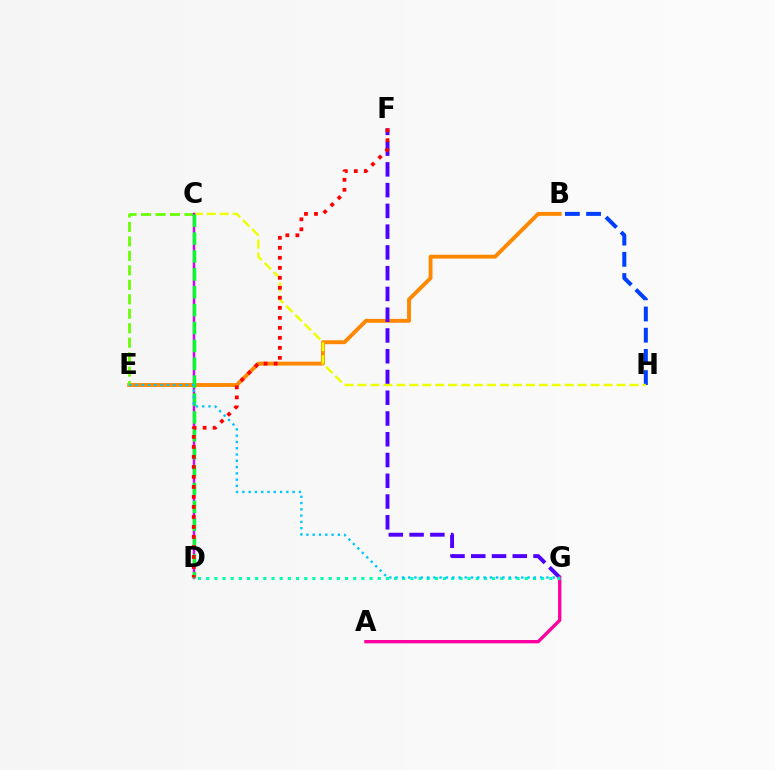{('B', 'E'): [{'color': '#ff8800', 'line_style': 'solid', 'thickness': 2.8}], ('F', 'G'): [{'color': '#4f00ff', 'line_style': 'dashed', 'thickness': 2.82}], ('B', 'H'): [{'color': '#003fff', 'line_style': 'dashed', 'thickness': 2.88}], ('C', 'E'): [{'color': '#66ff00', 'line_style': 'dashed', 'thickness': 1.97}], ('A', 'G'): [{'color': '#ff00a0', 'line_style': 'solid', 'thickness': 2.41}], ('C', 'H'): [{'color': '#eeff00', 'line_style': 'dashed', 'thickness': 1.76}], ('C', 'D'): [{'color': '#d600ff', 'line_style': 'solid', 'thickness': 1.77}, {'color': '#00ff27', 'line_style': 'dashed', 'thickness': 2.43}], ('D', 'G'): [{'color': '#00ffaf', 'line_style': 'dotted', 'thickness': 2.22}], ('E', 'G'): [{'color': '#00c7ff', 'line_style': 'dotted', 'thickness': 1.71}], ('D', 'F'): [{'color': '#ff0000', 'line_style': 'dotted', 'thickness': 2.72}]}